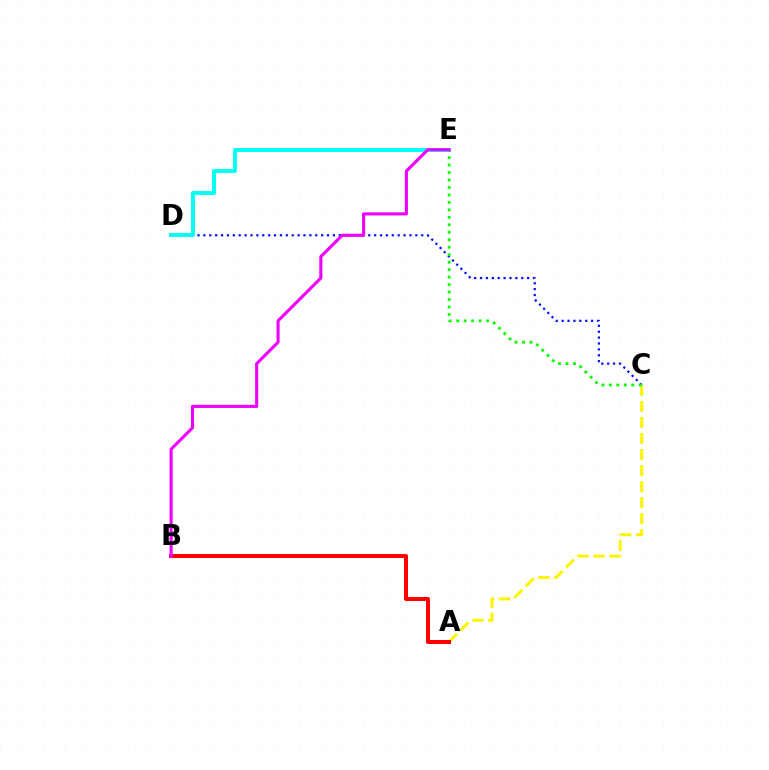{('A', 'C'): [{'color': '#fcf500', 'line_style': 'dashed', 'thickness': 2.18}], ('C', 'D'): [{'color': '#0010ff', 'line_style': 'dotted', 'thickness': 1.6}], ('D', 'E'): [{'color': '#00fff6', 'line_style': 'solid', 'thickness': 2.81}], ('A', 'B'): [{'color': '#ff0000', 'line_style': 'solid', 'thickness': 2.87}], ('C', 'E'): [{'color': '#08ff00', 'line_style': 'dotted', 'thickness': 2.03}], ('B', 'E'): [{'color': '#ee00ff', 'line_style': 'solid', 'thickness': 2.23}]}